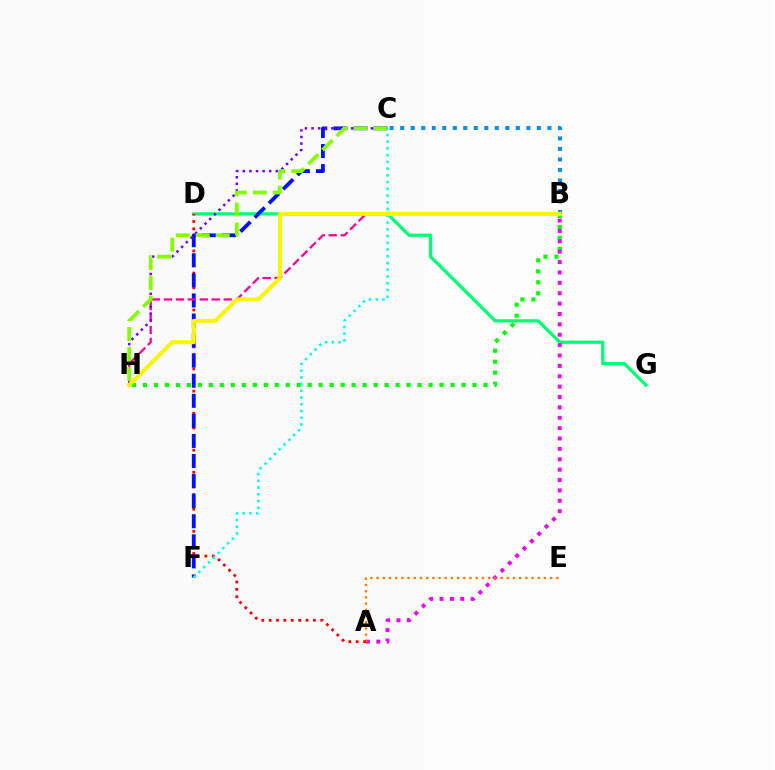{('D', 'G'): [{'color': '#00ff74', 'line_style': 'solid', 'thickness': 2.32}], ('B', 'H'): [{'color': '#08ff00', 'line_style': 'dotted', 'thickness': 2.98}, {'color': '#ff0094', 'line_style': 'dashed', 'thickness': 1.62}, {'color': '#fcf500', 'line_style': 'solid', 'thickness': 2.87}], ('A', 'B'): [{'color': '#ee00ff', 'line_style': 'dotted', 'thickness': 2.82}], ('A', 'E'): [{'color': '#ff7c00', 'line_style': 'dotted', 'thickness': 1.68}], ('A', 'D'): [{'color': '#ff0000', 'line_style': 'dotted', 'thickness': 2.0}], ('B', 'C'): [{'color': '#008cff', 'line_style': 'dotted', 'thickness': 2.86}], ('C', 'F'): [{'color': '#0010ff', 'line_style': 'dashed', 'thickness': 2.73}, {'color': '#00fff6', 'line_style': 'dotted', 'thickness': 1.83}], ('C', 'H'): [{'color': '#7200ff', 'line_style': 'dotted', 'thickness': 1.79}, {'color': '#84ff00', 'line_style': 'dashed', 'thickness': 2.71}]}